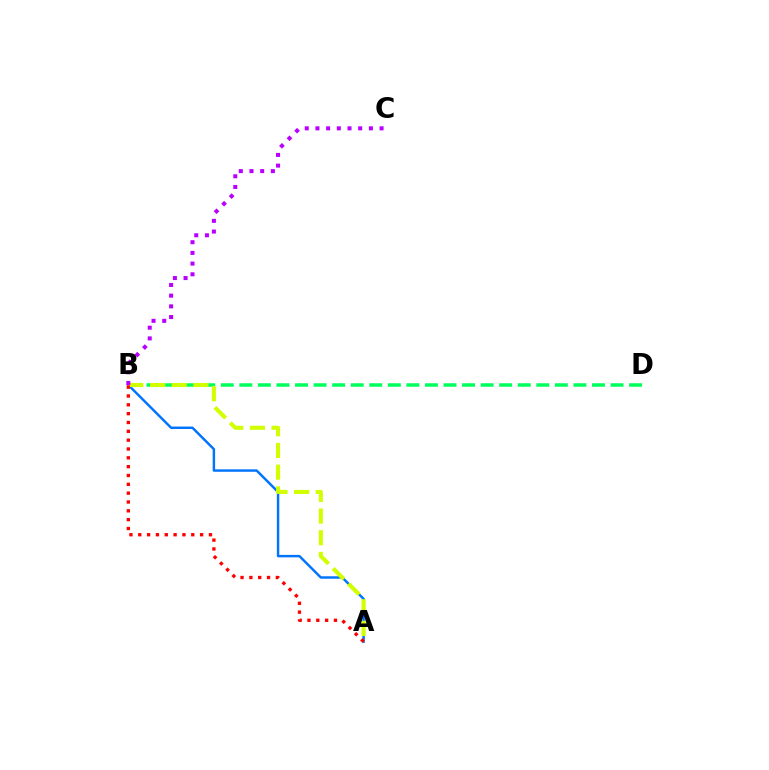{('B', 'D'): [{'color': '#00ff5c', 'line_style': 'dashed', 'thickness': 2.52}], ('A', 'B'): [{'color': '#0074ff', 'line_style': 'solid', 'thickness': 1.76}, {'color': '#d1ff00', 'line_style': 'dashed', 'thickness': 2.94}, {'color': '#ff0000', 'line_style': 'dotted', 'thickness': 2.4}], ('B', 'C'): [{'color': '#b900ff', 'line_style': 'dotted', 'thickness': 2.9}]}